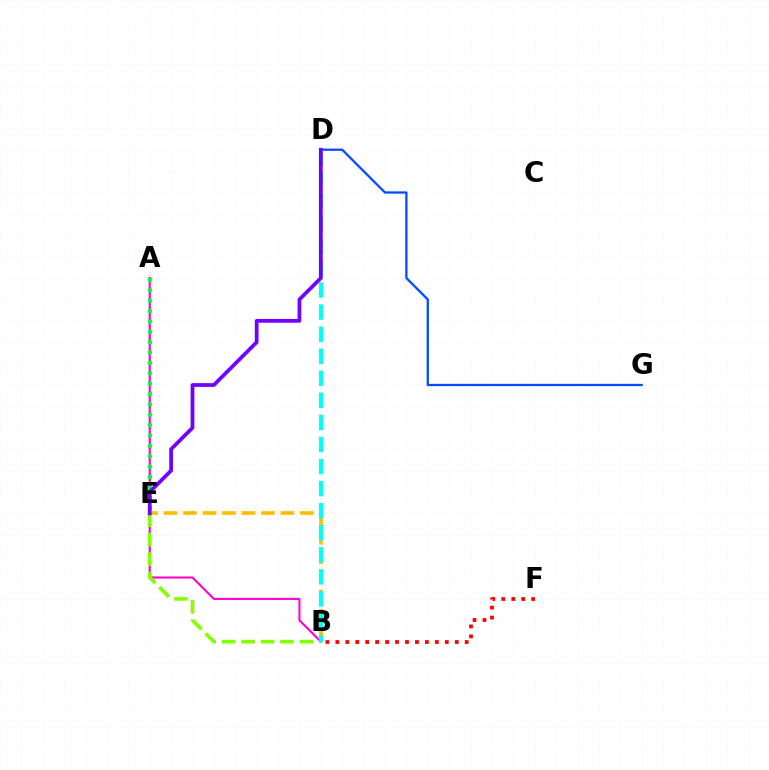{('A', 'B'): [{'color': '#ff00cf', 'line_style': 'solid', 'thickness': 1.51}], ('A', 'E'): [{'color': '#00ff39', 'line_style': 'dotted', 'thickness': 2.82}], ('B', 'E'): [{'color': '#84ff00', 'line_style': 'dashed', 'thickness': 2.65}, {'color': '#ffbd00', 'line_style': 'dashed', 'thickness': 2.65}], ('D', 'G'): [{'color': '#004bff', 'line_style': 'solid', 'thickness': 1.64}], ('B', 'D'): [{'color': '#00fff6', 'line_style': 'dashed', 'thickness': 3.0}], ('B', 'F'): [{'color': '#ff0000', 'line_style': 'dotted', 'thickness': 2.7}], ('D', 'E'): [{'color': '#7200ff', 'line_style': 'solid', 'thickness': 2.7}]}